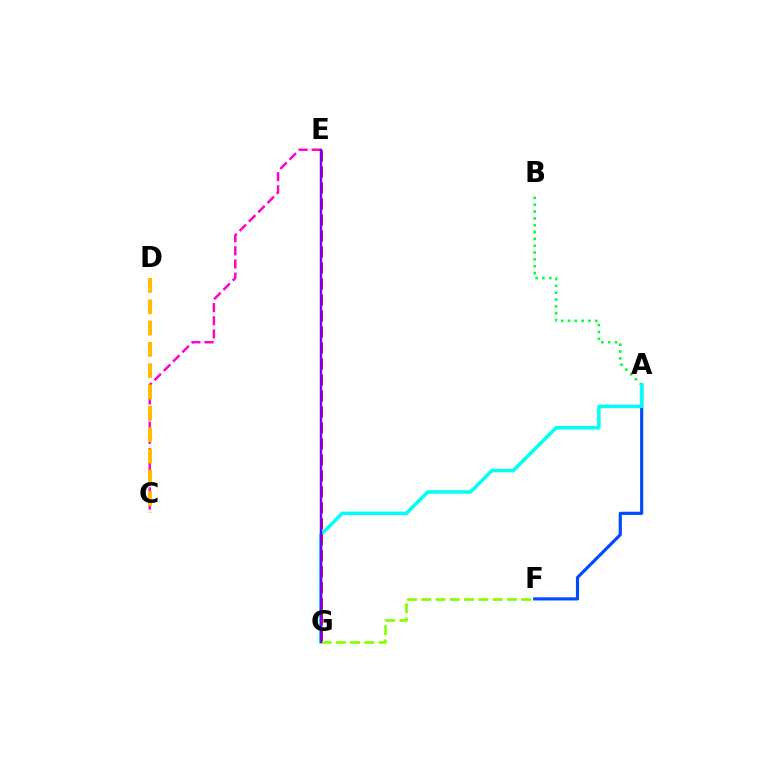{('C', 'E'): [{'color': '#ff00cf', 'line_style': 'dashed', 'thickness': 1.78}], ('C', 'D'): [{'color': '#ffbd00', 'line_style': 'dashed', 'thickness': 2.9}], ('A', 'F'): [{'color': '#004bff', 'line_style': 'solid', 'thickness': 2.27}], ('A', 'B'): [{'color': '#00ff39', 'line_style': 'dotted', 'thickness': 1.86}], ('A', 'G'): [{'color': '#00fff6', 'line_style': 'solid', 'thickness': 2.53}], ('E', 'G'): [{'color': '#ff0000', 'line_style': 'dashed', 'thickness': 2.17}, {'color': '#7200ff', 'line_style': 'solid', 'thickness': 1.76}], ('F', 'G'): [{'color': '#84ff00', 'line_style': 'dashed', 'thickness': 1.94}]}